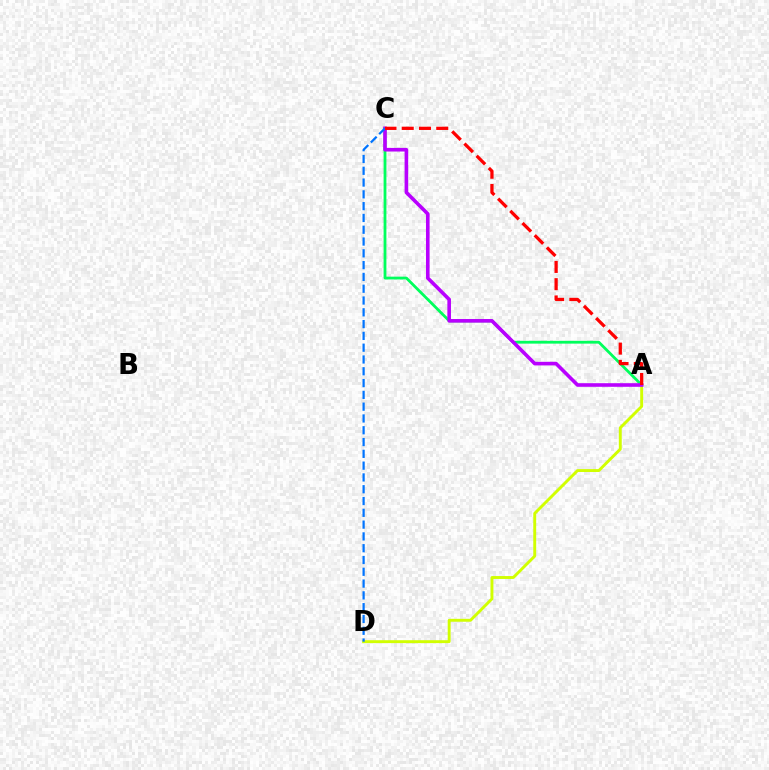{('A', 'C'): [{'color': '#00ff5c', 'line_style': 'solid', 'thickness': 2.02}, {'color': '#b900ff', 'line_style': 'solid', 'thickness': 2.6}, {'color': '#ff0000', 'line_style': 'dashed', 'thickness': 2.34}], ('A', 'D'): [{'color': '#d1ff00', 'line_style': 'solid', 'thickness': 2.1}], ('C', 'D'): [{'color': '#0074ff', 'line_style': 'dashed', 'thickness': 1.6}]}